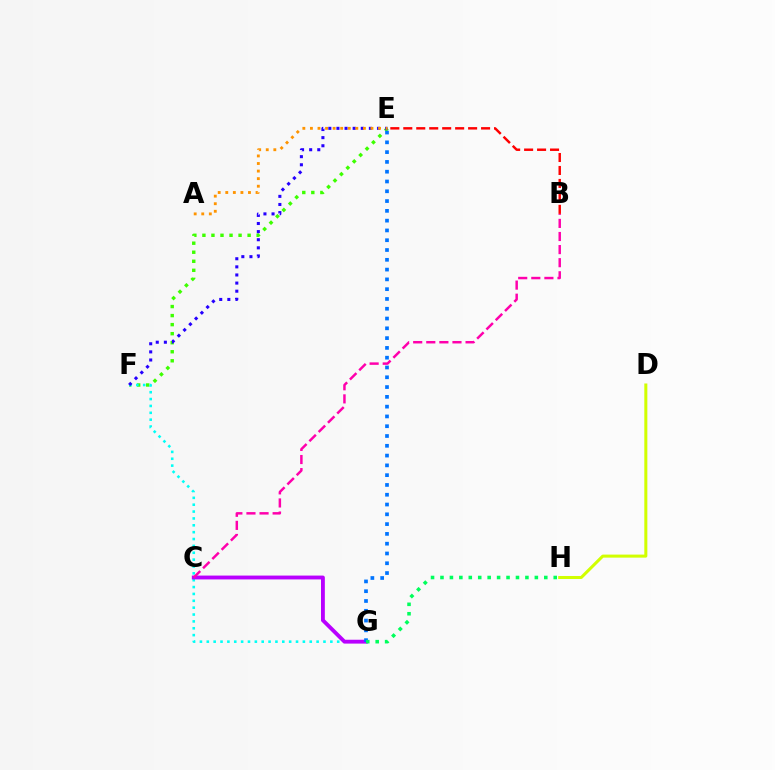{('D', 'H'): [{'color': '#d1ff00', 'line_style': 'solid', 'thickness': 2.18}], ('E', 'F'): [{'color': '#3dff00', 'line_style': 'dotted', 'thickness': 2.46}, {'color': '#2500ff', 'line_style': 'dotted', 'thickness': 2.2}], ('F', 'G'): [{'color': '#00fff6', 'line_style': 'dotted', 'thickness': 1.86}], ('C', 'G'): [{'color': '#b900ff', 'line_style': 'solid', 'thickness': 2.77}], ('A', 'E'): [{'color': '#ff9400', 'line_style': 'dotted', 'thickness': 2.06}], ('B', 'C'): [{'color': '#ff00ac', 'line_style': 'dashed', 'thickness': 1.78}], ('E', 'G'): [{'color': '#0074ff', 'line_style': 'dotted', 'thickness': 2.66}], ('G', 'H'): [{'color': '#00ff5c', 'line_style': 'dotted', 'thickness': 2.56}], ('B', 'E'): [{'color': '#ff0000', 'line_style': 'dashed', 'thickness': 1.76}]}